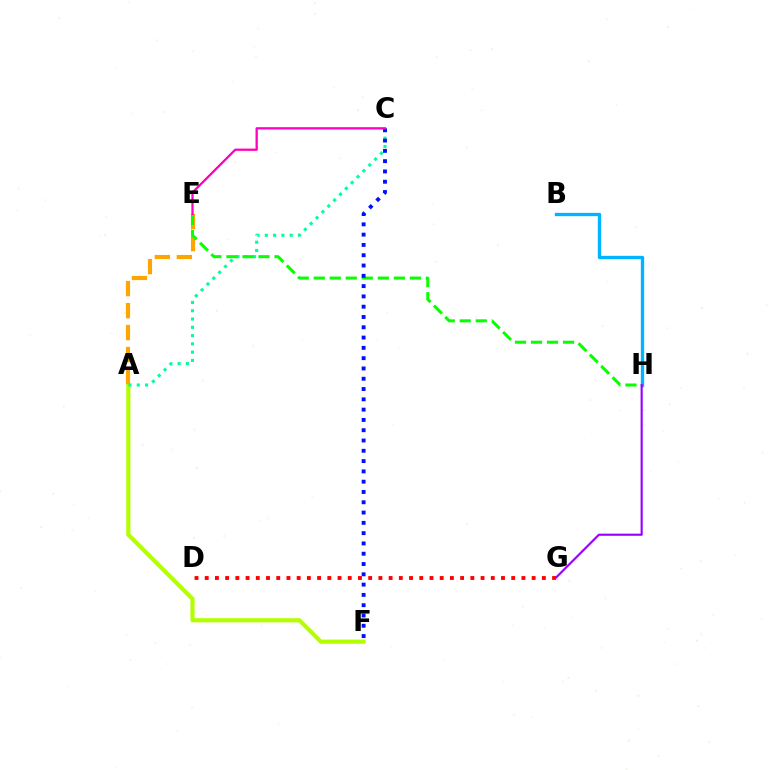{('A', 'F'): [{'color': '#b3ff00', 'line_style': 'solid', 'thickness': 2.97}], ('A', 'C'): [{'color': '#00ff9d', 'line_style': 'dotted', 'thickness': 2.25}], ('A', 'E'): [{'color': '#ffa500', 'line_style': 'dashed', 'thickness': 2.99}], ('E', 'H'): [{'color': '#08ff00', 'line_style': 'dashed', 'thickness': 2.18}], ('C', 'F'): [{'color': '#0010ff', 'line_style': 'dotted', 'thickness': 2.8}], ('B', 'H'): [{'color': '#00b5ff', 'line_style': 'solid', 'thickness': 2.4}], ('G', 'H'): [{'color': '#9b00ff', 'line_style': 'solid', 'thickness': 1.55}], ('C', 'E'): [{'color': '#ff00bd', 'line_style': 'solid', 'thickness': 1.64}], ('D', 'G'): [{'color': '#ff0000', 'line_style': 'dotted', 'thickness': 2.78}]}